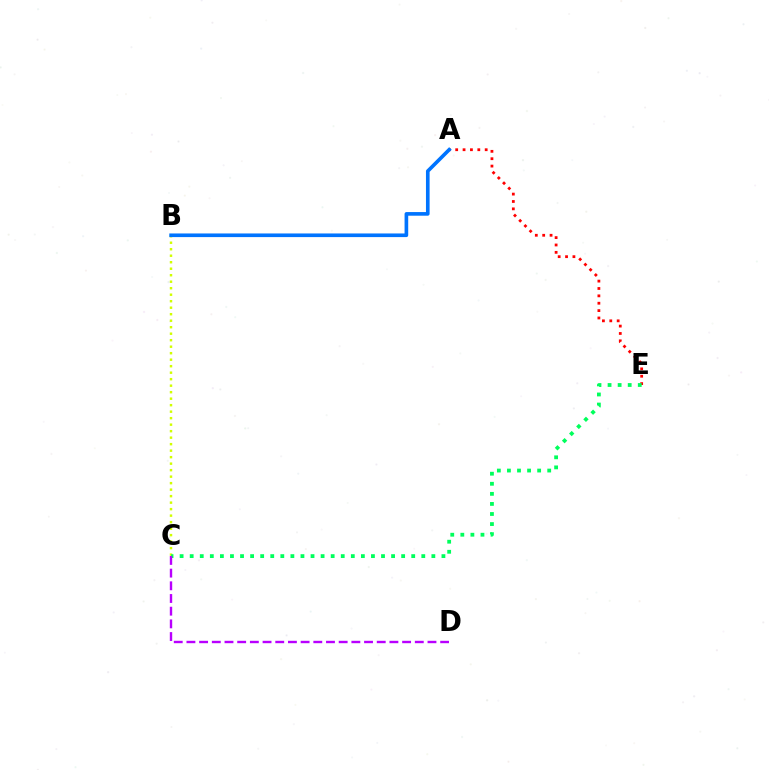{('B', 'C'): [{'color': '#d1ff00', 'line_style': 'dotted', 'thickness': 1.77}], ('A', 'E'): [{'color': '#ff0000', 'line_style': 'dotted', 'thickness': 2.0}], ('C', 'E'): [{'color': '#00ff5c', 'line_style': 'dotted', 'thickness': 2.74}], ('A', 'B'): [{'color': '#0074ff', 'line_style': 'solid', 'thickness': 2.62}], ('C', 'D'): [{'color': '#b900ff', 'line_style': 'dashed', 'thickness': 1.72}]}